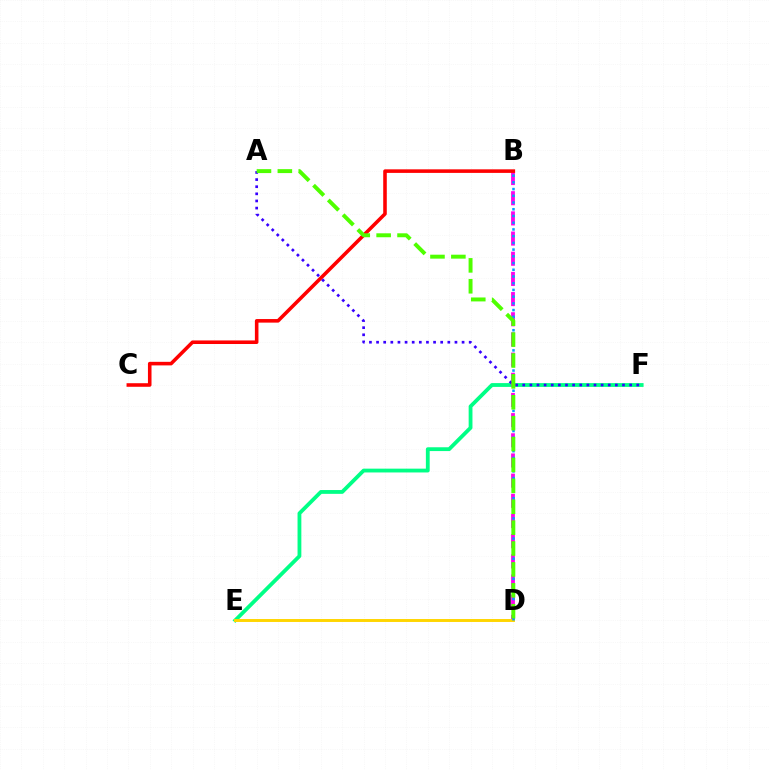{('E', 'F'): [{'color': '#00ff86', 'line_style': 'solid', 'thickness': 2.74}], ('B', 'D'): [{'color': '#ff00ed', 'line_style': 'dashed', 'thickness': 2.74}, {'color': '#009eff', 'line_style': 'dotted', 'thickness': 1.83}], ('D', 'E'): [{'color': '#ffd500', 'line_style': 'solid', 'thickness': 2.11}], ('B', 'C'): [{'color': '#ff0000', 'line_style': 'solid', 'thickness': 2.57}], ('A', 'F'): [{'color': '#3700ff', 'line_style': 'dotted', 'thickness': 1.94}], ('A', 'D'): [{'color': '#4fff00', 'line_style': 'dashed', 'thickness': 2.84}]}